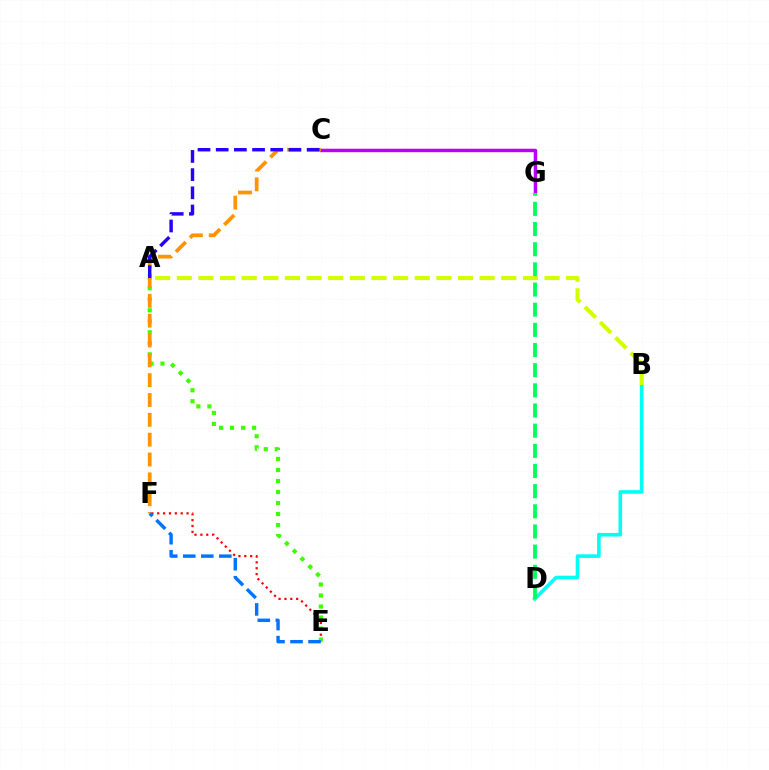{('B', 'D'): [{'color': '#00fff6', 'line_style': 'solid', 'thickness': 2.6}], ('E', 'F'): [{'color': '#ff0000', 'line_style': 'dotted', 'thickness': 1.59}, {'color': '#0074ff', 'line_style': 'dashed', 'thickness': 2.45}], ('C', 'G'): [{'color': '#ff00ac', 'line_style': 'solid', 'thickness': 1.58}, {'color': '#b900ff', 'line_style': 'solid', 'thickness': 2.44}], ('A', 'E'): [{'color': '#3dff00', 'line_style': 'dotted', 'thickness': 2.99}], ('D', 'G'): [{'color': '#00ff5c', 'line_style': 'dashed', 'thickness': 2.74}], ('C', 'F'): [{'color': '#ff9400', 'line_style': 'dashed', 'thickness': 2.69}], ('A', 'C'): [{'color': '#2500ff', 'line_style': 'dashed', 'thickness': 2.47}], ('A', 'B'): [{'color': '#d1ff00', 'line_style': 'dashed', 'thickness': 2.94}]}